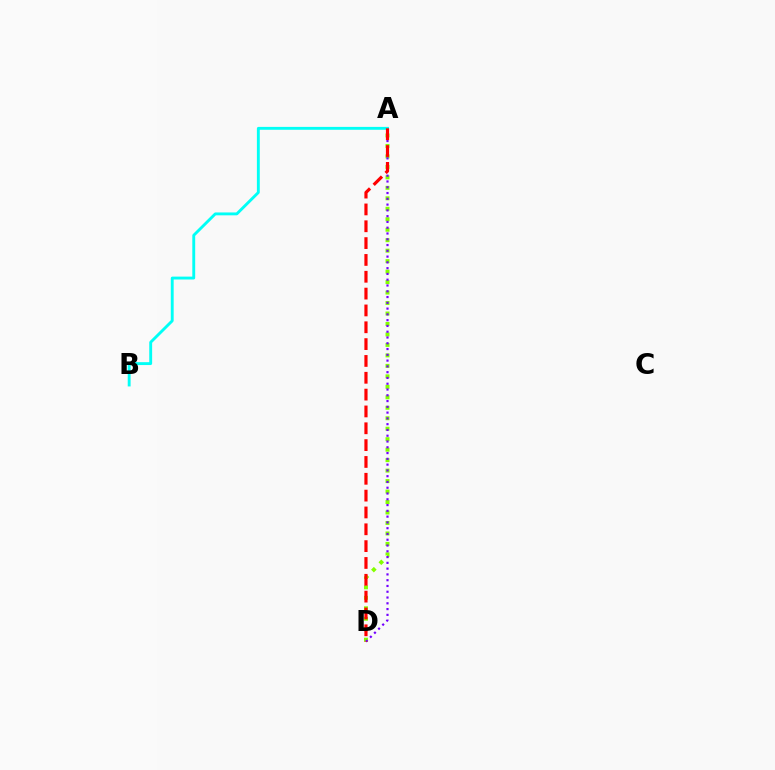{('A', 'D'): [{'color': '#84ff00', 'line_style': 'dotted', 'thickness': 2.85}, {'color': '#7200ff', 'line_style': 'dotted', 'thickness': 1.57}, {'color': '#ff0000', 'line_style': 'dashed', 'thickness': 2.29}], ('A', 'B'): [{'color': '#00fff6', 'line_style': 'solid', 'thickness': 2.07}]}